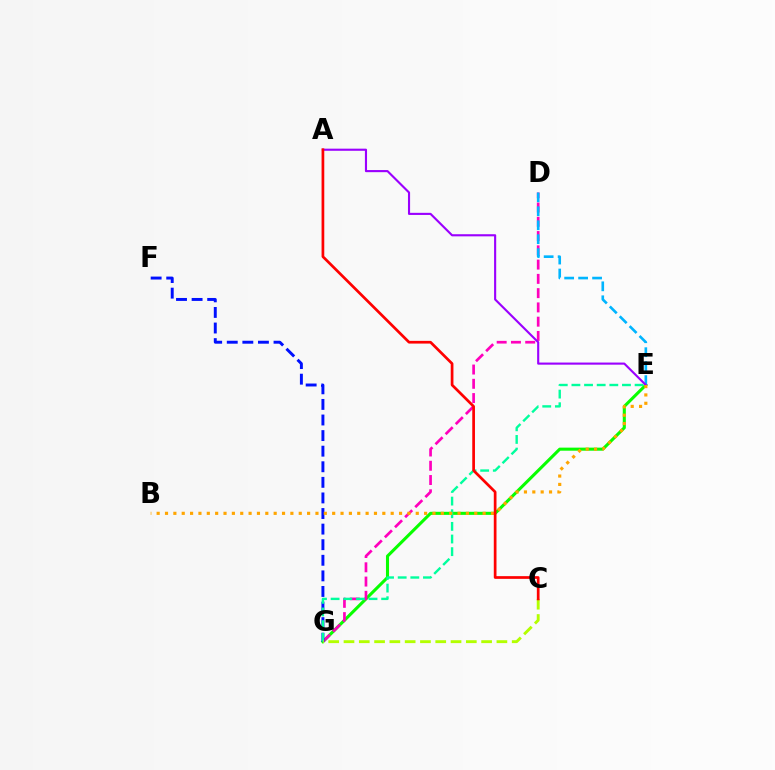{('E', 'G'): [{'color': '#08ff00', 'line_style': 'solid', 'thickness': 2.21}, {'color': '#00ff9d', 'line_style': 'dashed', 'thickness': 1.72}], ('D', 'G'): [{'color': '#ff00bd', 'line_style': 'dashed', 'thickness': 1.94}], ('F', 'G'): [{'color': '#0010ff', 'line_style': 'dashed', 'thickness': 2.12}], ('D', 'E'): [{'color': '#00b5ff', 'line_style': 'dashed', 'thickness': 1.9}], ('A', 'E'): [{'color': '#9b00ff', 'line_style': 'solid', 'thickness': 1.53}], ('B', 'E'): [{'color': '#ffa500', 'line_style': 'dotted', 'thickness': 2.27}], ('C', 'G'): [{'color': '#b3ff00', 'line_style': 'dashed', 'thickness': 2.08}], ('A', 'C'): [{'color': '#ff0000', 'line_style': 'solid', 'thickness': 1.95}]}